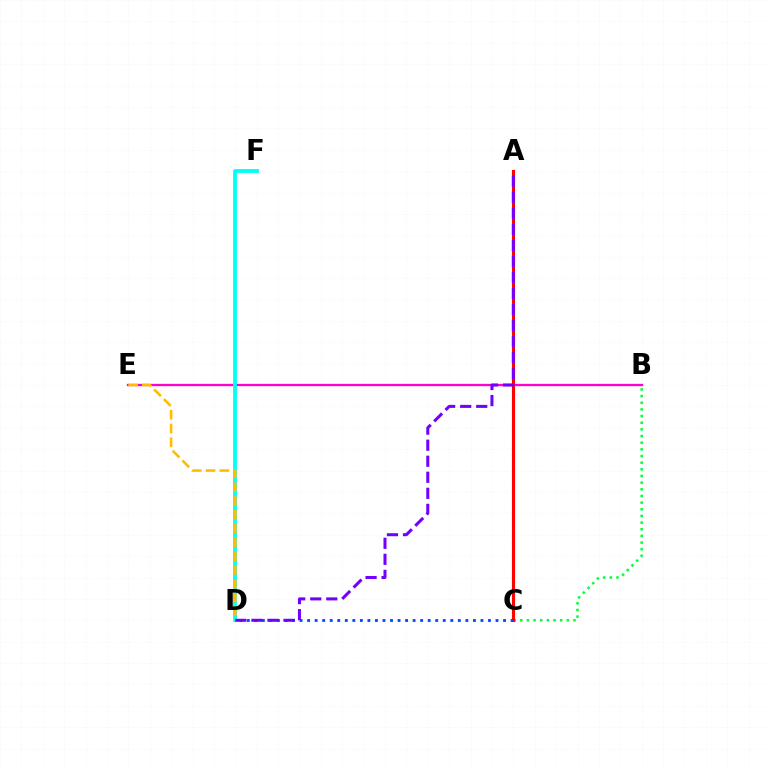{('B', 'C'): [{'color': '#00ff39', 'line_style': 'dotted', 'thickness': 1.81}], ('A', 'C'): [{'color': '#84ff00', 'line_style': 'dotted', 'thickness': 1.59}, {'color': '#ff0000', 'line_style': 'solid', 'thickness': 2.22}], ('B', 'E'): [{'color': '#ff00cf', 'line_style': 'solid', 'thickness': 1.65}], ('D', 'F'): [{'color': '#00fff6', 'line_style': 'solid', 'thickness': 2.73}], ('C', 'D'): [{'color': '#004bff', 'line_style': 'dotted', 'thickness': 2.05}], ('D', 'E'): [{'color': '#ffbd00', 'line_style': 'dashed', 'thickness': 1.87}], ('A', 'D'): [{'color': '#7200ff', 'line_style': 'dashed', 'thickness': 2.18}]}